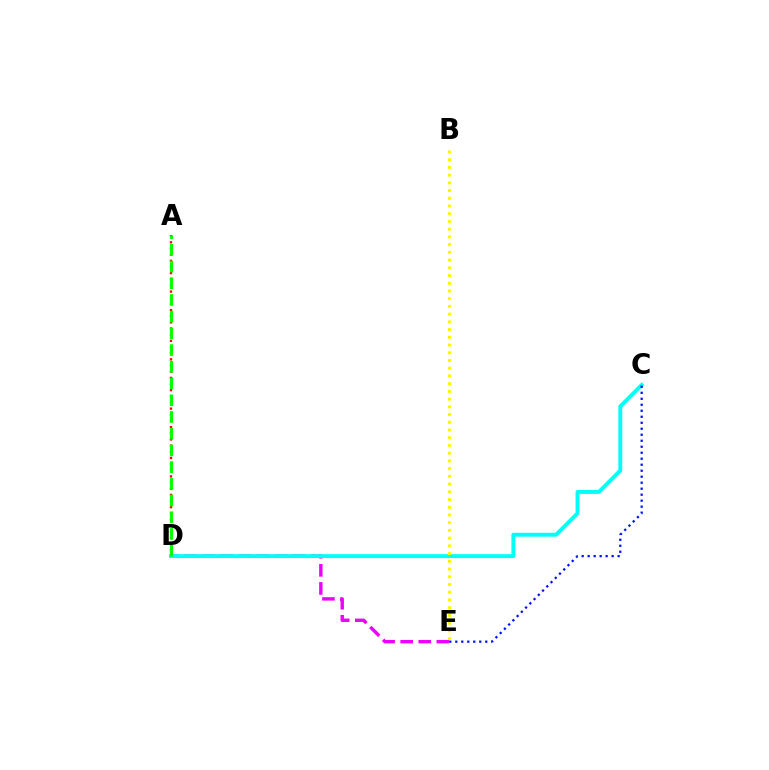{('D', 'E'): [{'color': '#ee00ff', 'line_style': 'dashed', 'thickness': 2.46}], ('C', 'D'): [{'color': '#00fff6', 'line_style': 'solid', 'thickness': 2.8}], ('A', 'D'): [{'color': '#ff0000', 'line_style': 'dotted', 'thickness': 1.67}, {'color': '#08ff00', 'line_style': 'dashed', 'thickness': 2.27}], ('B', 'E'): [{'color': '#fcf500', 'line_style': 'dotted', 'thickness': 2.1}], ('C', 'E'): [{'color': '#0010ff', 'line_style': 'dotted', 'thickness': 1.63}]}